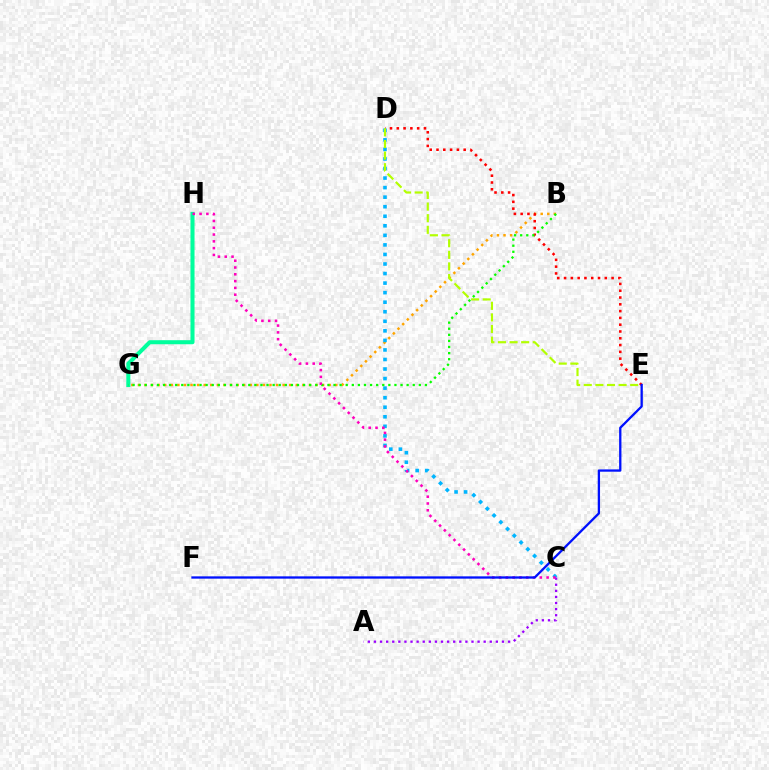{('G', 'H'): [{'color': '#00ff9d', 'line_style': 'solid', 'thickness': 2.91}], ('B', 'G'): [{'color': '#ffa500', 'line_style': 'dotted', 'thickness': 1.79}, {'color': '#08ff00', 'line_style': 'dotted', 'thickness': 1.65}], ('A', 'C'): [{'color': '#9b00ff', 'line_style': 'dotted', 'thickness': 1.66}], ('C', 'D'): [{'color': '#00b5ff', 'line_style': 'dotted', 'thickness': 2.59}], ('D', 'E'): [{'color': '#ff0000', 'line_style': 'dotted', 'thickness': 1.84}, {'color': '#b3ff00', 'line_style': 'dashed', 'thickness': 1.58}], ('C', 'H'): [{'color': '#ff00bd', 'line_style': 'dotted', 'thickness': 1.85}], ('E', 'F'): [{'color': '#0010ff', 'line_style': 'solid', 'thickness': 1.66}]}